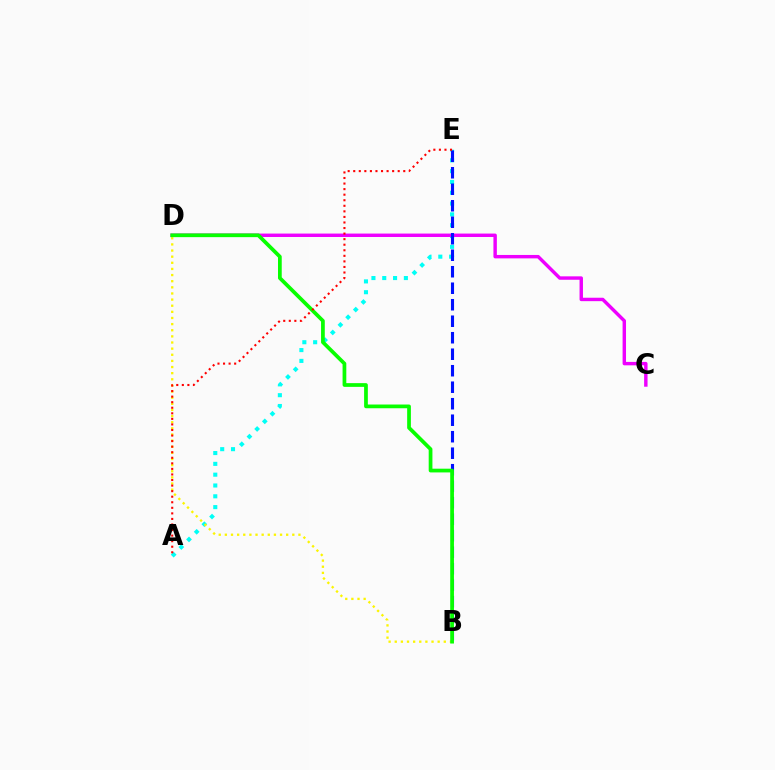{('A', 'E'): [{'color': '#00fff6', 'line_style': 'dotted', 'thickness': 2.94}, {'color': '#ff0000', 'line_style': 'dotted', 'thickness': 1.51}], ('C', 'D'): [{'color': '#ee00ff', 'line_style': 'solid', 'thickness': 2.47}], ('B', 'D'): [{'color': '#fcf500', 'line_style': 'dotted', 'thickness': 1.67}, {'color': '#08ff00', 'line_style': 'solid', 'thickness': 2.69}], ('B', 'E'): [{'color': '#0010ff', 'line_style': 'dashed', 'thickness': 2.24}]}